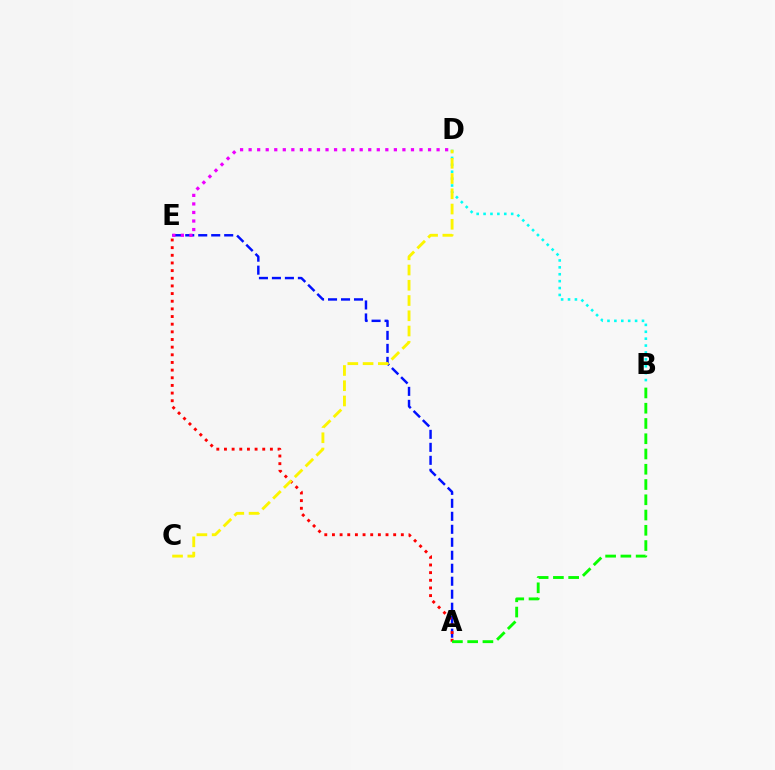{('A', 'E'): [{'color': '#0010ff', 'line_style': 'dashed', 'thickness': 1.76}, {'color': '#ff0000', 'line_style': 'dotted', 'thickness': 2.08}], ('D', 'E'): [{'color': '#ee00ff', 'line_style': 'dotted', 'thickness': 2.32}], ('B', 'D'): [{'color': '#00fff6', 'line_style': 'dotted', 'thickness': 1.87}], ('A', 'B'): [{'color': '#08ff00', 'line_style': 'dashed', 'thickness': 2.07}], ('C', 'D'): [{'color': '#fcf500', 'line_style': 'dashed', 'thickness': 2.07}]}